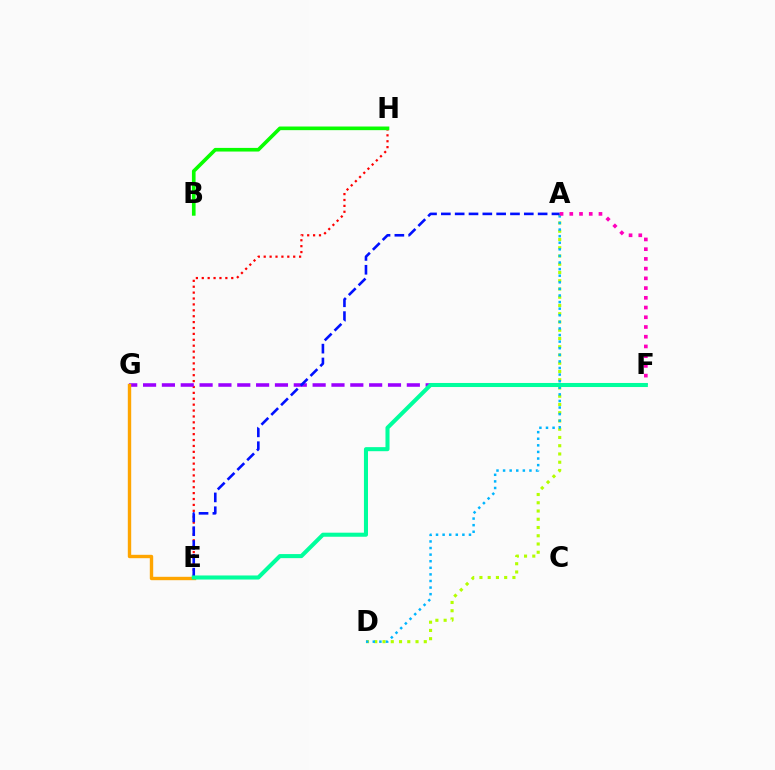{('E', 'H'): [{'color': '#ff0000', 'line_style': 'dotted', 'thickness': 1.6}], ('A', 'D'): [{'color': '#b3ff00', 'line_style': 'dotted', 'thickness': 2.24}, {'color': '#00b5ff', 'line_style': 'dotted', 'thickness': 1.79}], ('F', 'G'): [{'color': '#9b00ff', 'line_style': 'dashed', 'thickness': 2.56}], ('A', 'E'): [{'color': '#0010ff', 'line_style': 'dashed', 'thickness': 1.88}], ('B', 'H'): [{'color': '#08ff00', 'line_style': 'solid', 'thickness': 2.62}], ('A', 'F'): [{'color': '#ff00bd', 'line_style': 'dotted', 'thickness': 2.64}], ('E', 'G'): [{'color': '#ffa500', 'line_style': 'solid', 'thickness': 2.44}], ('E', 'F'): [{'color': '#00ff9d', 'line_style': 'solid', 'thickness': 2.92}]}